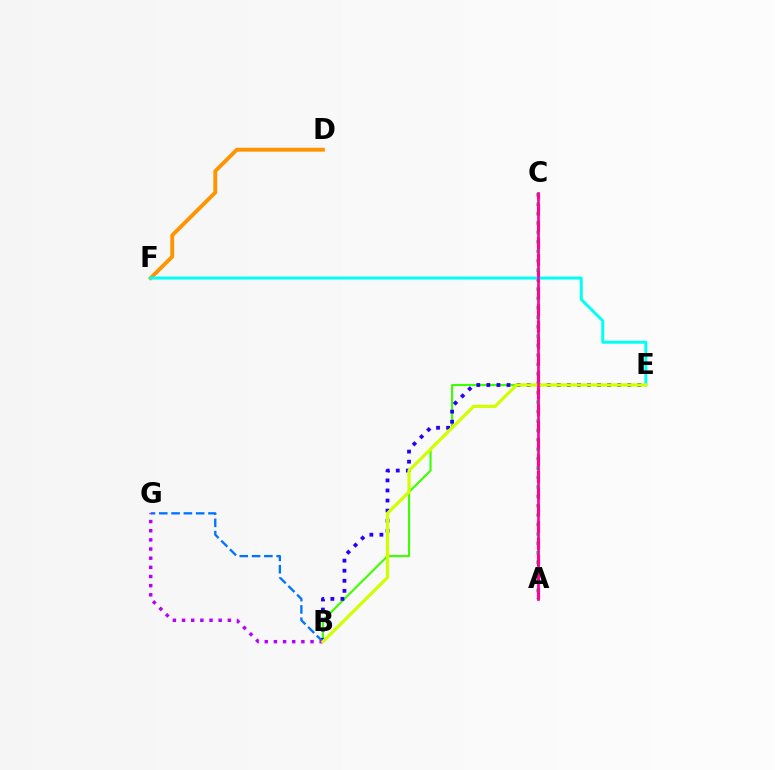{('B', 'E'): [{'color': '#3dff00', 'line_style': 'solid', 'thickness': 1.53}, {'color': '#2500ff', 'line_style': 'dotted', 'thickness': 2.73}, {'color': '#d1ff00', 'line_style': 'solid', 'thickness': 2.32}], ('B', 'G'): [{'color': '#0074ff', 'line_style': 'dashed', 'thickness': 1.67}, {'color': '#b900ff', 'line_style': 'dotted', 'thickness': 2.49}], ('A', 'C'): [{'color': '#00ff5c', 'line_style': 'dotted', 'thickness': 2.56}, {'color': '#ff0000', 'line_style': 'dashed', 'thickness': 2.27}, {'color': '#ff00ac', 'line_style': 'solid', 'thickness': 1.96}], ('D', 'F'): [{'color': '#ff9400', 'line_style': 'solid', 'thickness': 2.78}], ('E', 'F'): [{'color': '#00fff6', 'line_style': 'solid', 'thickness': 2.13}]}